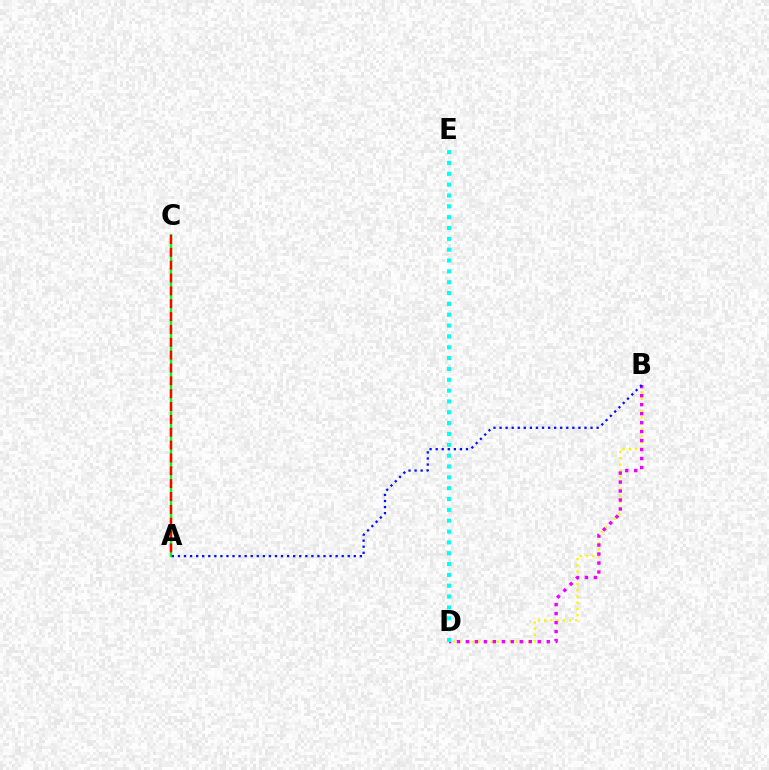{('A', 'C'): [{'color': '#08ff00', 'line_style': 'solid', 'thickness': 1.71}, {'color': '#ff0000', 'line_style': 'dashed', 'thickness': 1.75}], ('B', 'D'): [{'color': '#fcf500', 'line_style': 'dotted', 'thickness': 1.69}, {'color': '#ee00ff', 'line_style': 'dotted', 'thickness': 2.44}], ('A', 'B'): [{'color': '#0010ff', 'line_style': 'dotted', 'thickness': 1.65}], ('D', 'E'): [{'color': '#00fff6', 'line_style': 'dotted', 'thickness': 2.95}]}